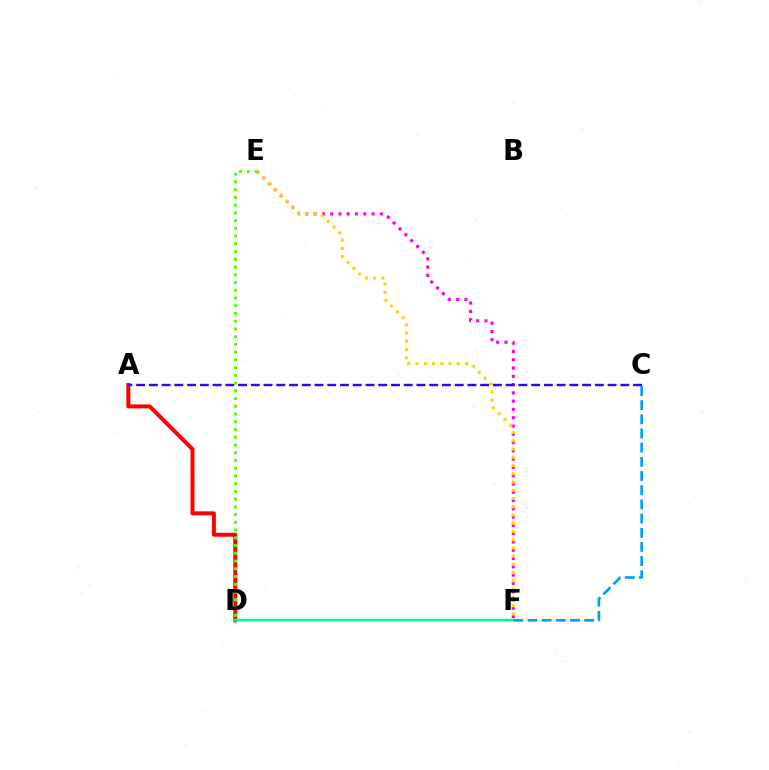{('E', 'F'): [{'color': '#ff00ed', 'line_style': 'dotted', 'thickness': 2.25}, {'color': '#ffd500', 'line_style': 'dotted', 'thickness': 2.24}], ('A', 'D'): [{'color': '#ff0000', 'line_style': 'solid', 'thickness': 2.86}], ('D', 'F'): [{'color': '#00ff86', 'line_style': 'solid', 'thickness': 1.76}], ('D', 'E'): [{'color': '#4fff00', 'line_style': 'dotted', 'thickness': 2.1}], ('A', 'C'): [{'color': '#3700ff', 'line_style': 'dashed', 'thickness': 1.73}], ('C', 'F'): [{'color': '#009eff', 'line_style': 'dashed', 'thickness': 1.93}]}